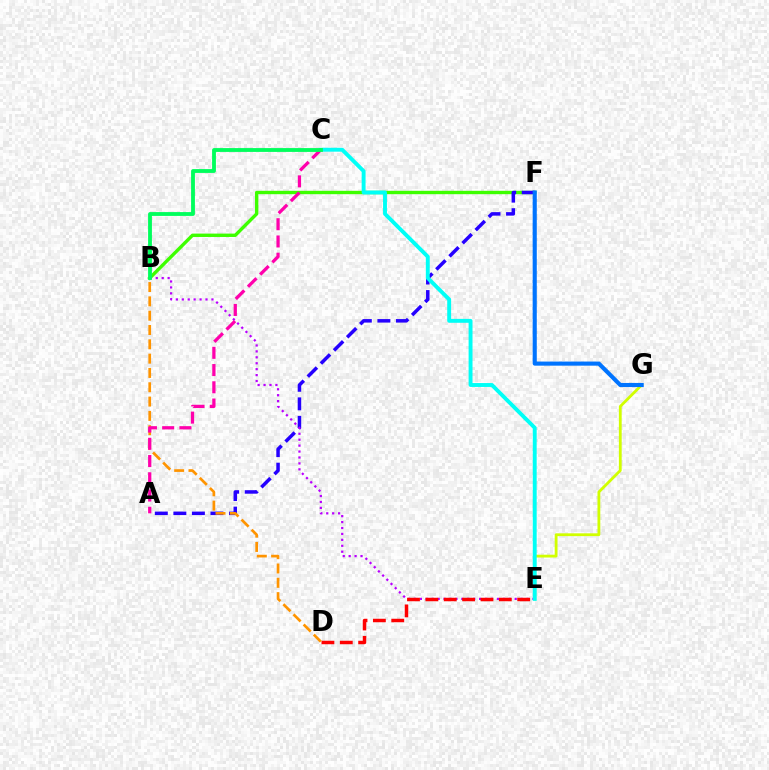{('E', 'G'): [{'color': '#d1ff00', 'line_style': 'solid', 'thickness': 2.02}], ('B', 'F'): [{'color': '#3dff00', 'line_style': 'solid', 'thickness': 2.43}], ('A', 'F'): [{'color': '#2500ff', 'line_style': 'dashed', 'thickness': 2.52}], ('B', 'E'): [{'color': '#b900ff', 'line_style': 'dotted', 'thickness': 1.61}], ('F', 'G'): [{'color': '#0074ff', 'line_style': 'solid', 'thickness': 2.96}], ('C', 'E'): [{'color': '#00fff6', 'line_style': 'solid', 'thickness': 2.81}], ('D', 'E'): [{'color': '#ff0000', 'line_style': 'dashed', 'thickness': 2.5}], ('B', 'D'): [{'color': '#ff9400', 'line_style': 'dashed', 'thickness': 1.94}], ('A', 'C'): [{'color': '#ff00ac', 'line_style': 'dashed', 'thickness': 2.34}], ('B', 'C'): [{'color': '#00ff5c', 'line_style': 'solid', 'thickness': 2.75}]}